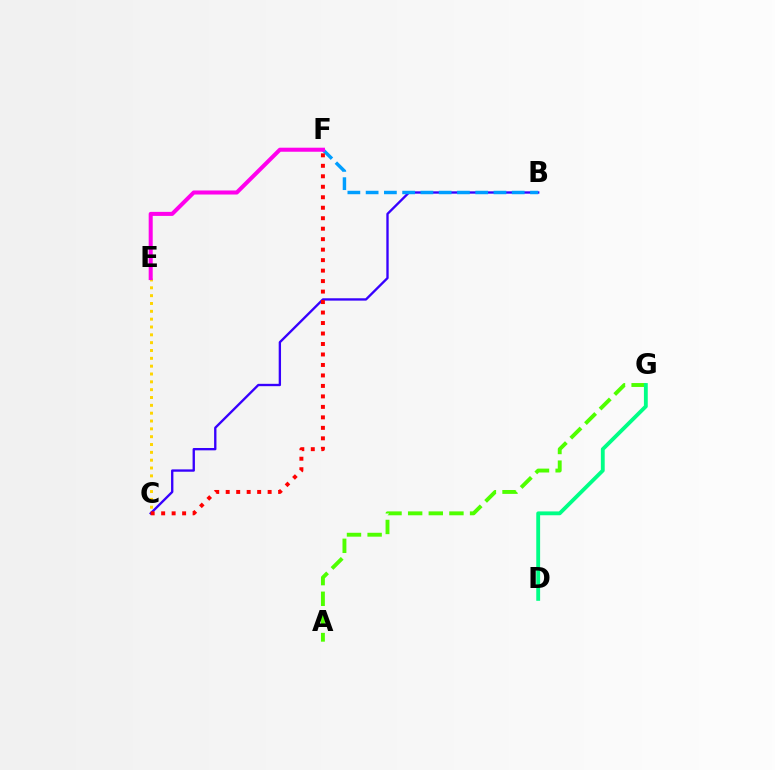{('B', 'C'): [{'color': '#3700ff', 'line_style': 'solid', 'thickness': 1.69}], ('B', 'F'): [{'color': '#009eff', 'line_style': 'dashed', 'thickness': 2.48}], ('A', 'G'): [{'color': '#4fff00', 'line_style': 'dashed', 'thickness': 2.8}], ('D', 'G'): [{'color': '#00ff86', 'line_style': 'solid', 'thickness': 2.76}], ('C', 'F'): [{'color': '#ff0000', 'line_style': 'dotted', 'thickness': 2.85}], ('C', 'E'): [{'color': '#ffd500', 'line_style': 'dotted', 'thickness': 2.13}], ('E', 'F'): [{'color': '#ff00ed', 'line_style': 'solid', 'thickness': 2.91}]}